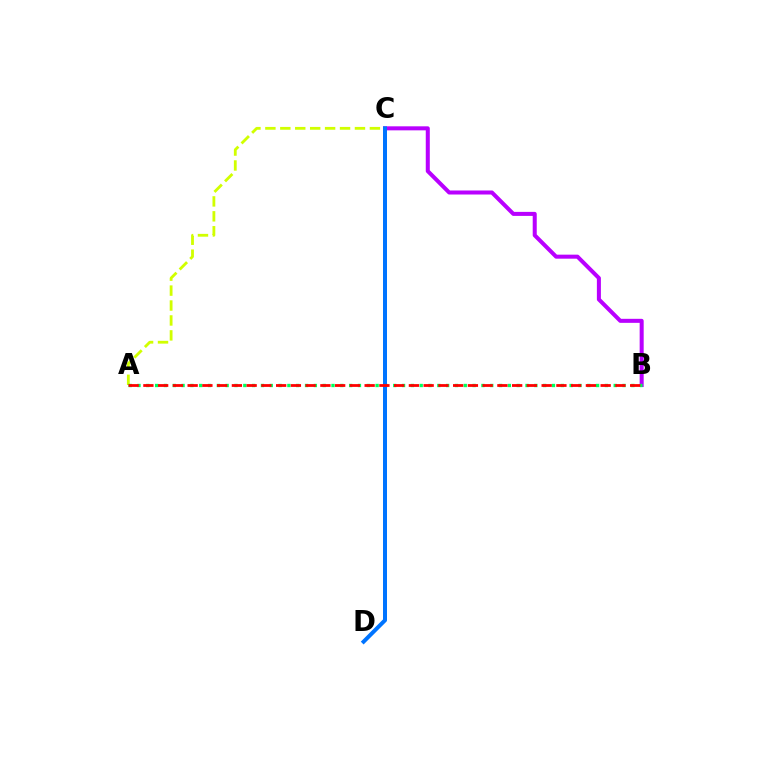{('B', 'C'): [{'color': '#b900ff', 'line_style': 'solid', 'thickness': 2.9}], ('A', 'C'): [{'color': '#d1ff00', 'line_style': 'dashed', 'thickness': 2.03}], ('A', 'B'): [{'color': '#00ff5c', 'line_style': 'dotted', 'thickness': 2.4}, {'color': '#ff0000', 'line_style': 'dashed', 'thickness': 2.0}], ('C', 'D'): [{'color': '#0074ff', 'line_style': 'solid', 'thickness': 2.87}]}